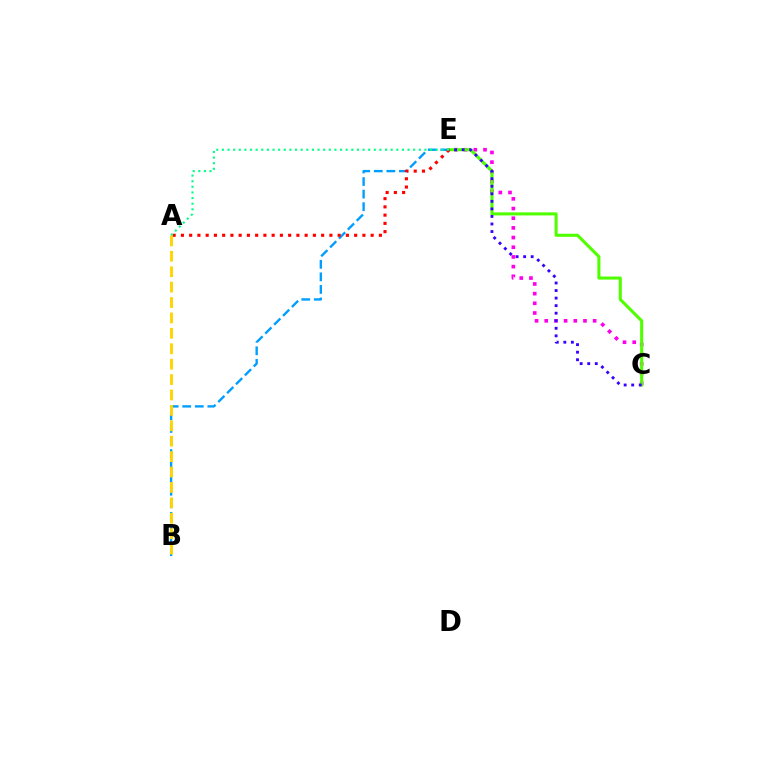{('C', 'E'): [{'color': '#ff00ed', 'line_style': 'dotted', 'thickness': 2.63}, {'color': '#4fff00', 'line_style': 'solid', 'thickness': 2.2}, {'color': '#3700ff', 'line_style': 'dotted', 'thickness': 2.05}], ('B', 'E'): [{'color': '#009eff', 'line_style': 'dashed', 'thickness': 1.71}], ('A', 'E'): [{'color': '#ff0000', 'line_style': 'dotted', 'thickness': 2.24}, {'color': '#00ff86', 'line_style': 'dotted', 'thickness': 1.53}], ('A', 'B'): [{'color': '#ffd500', 'line_style': 'dashed', 'thickness': 2.09}]}